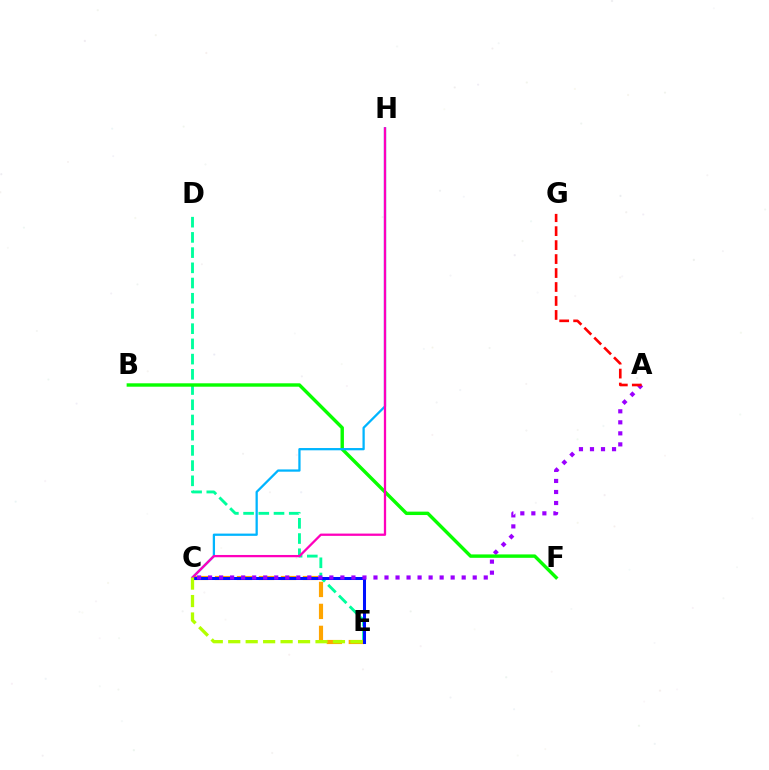{('D', 'E'): [{'color': '#00ff9d', 'line_style': 'dashed', 'thickness': 2.07}], ('C', 'E'): [{'color': '#ffa500', 'line_style': 'dashed', 'thickness': 2.99}, {'color': '#0010ff', 'line_style': 'solid', 'thickness': 2.18}, {'color': '#b3ff00', 'line_style': 'dashed', 'thickness': 2.37}], ('A', 'C'): [{'color': '#9b00ff', 'line_style': 'dotted', 'thickness': 3.0}], ('A', 'G'): [{'color': '#ff0000', 'line_style': 'dashed', 'thickness': 1.9}], ('B', 'F'): [{'color': '#08ff00', 'line_style': 'solid', 'thickness': 2.46}], ('C', 'H'): [{'color': '#00b5ff', 'line_style': 'solid', 'thickness': 1.63}, {'color': '#ff00bd', 'line_style': 'solid', 'thickness': 1.64}]}